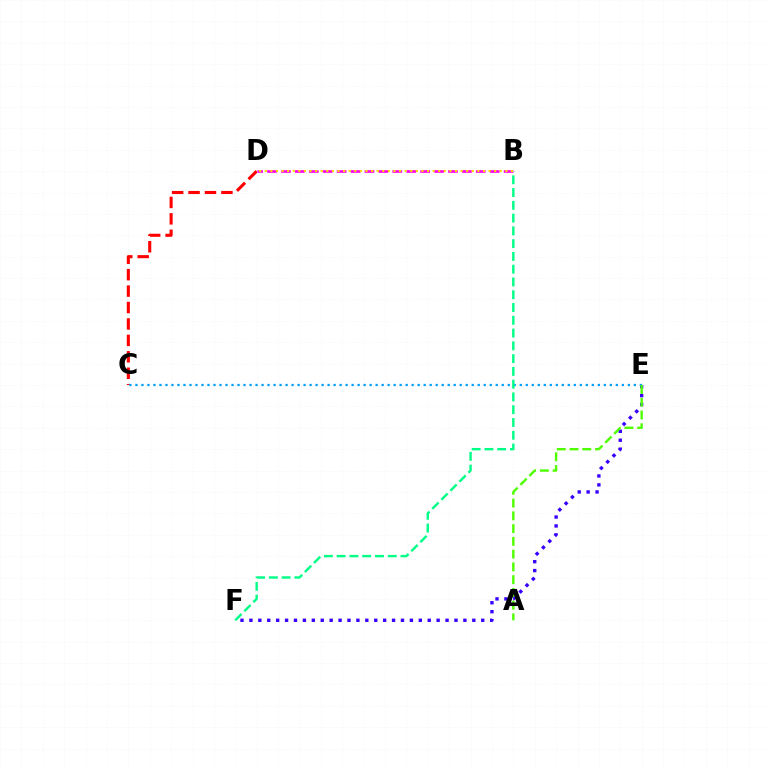{('E', 'F'): [{'color': '#3700ff', 'line_style': 'dotted', 'thickness': 2.42}], ('C', 'D'): [{'color': '#ff0000', 'line_style': 'dashed', 'thickness': 2.23}], ('C', 'E'): [{'color': '#009eff', 'line_style': 'dotted', 'thickness': 1.63}], ('B', 'D'): [{'color': '#ff00ed', 'line_style': 'dashed', 'thickness': 1.89}, {'color': '#ffd500', 'line_style': 'dotted', 'thickness': 1.52}], ('B', 'F'): [{'color': '#00ff86', 'line_style': 'dashed', 'thickness': 1.74}], ('A', 'E'): [{'color': '#4fff00', 'line_style': 'dashed', 'thickness': 1.73}]}